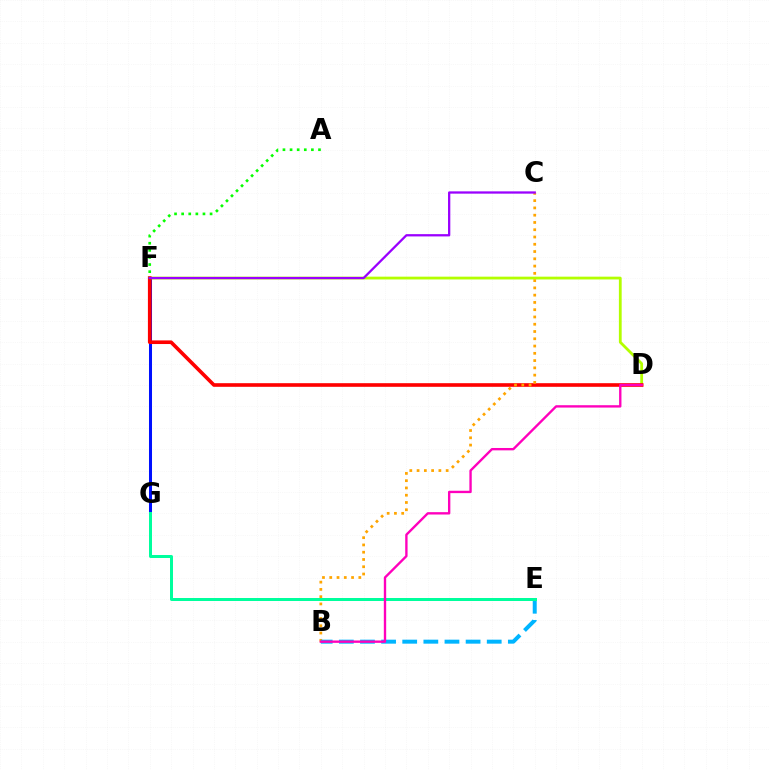{('F', 'G'): [{'color': '#0010ff', 'line_style': 'solid', 'thickness': 2.18}], ('D', 'F'): [{'color': '#b3ff00', 'line_style': 'solid', 'thickness': 2.01}, {'color': '#ff0000', 'line_style': 'solid', 'thickness': 2.61}], ('B', 'C'): [{'color': '#ffa500', 'line_style': 'dotted', 'thickness': 1.98}], ('B', 'E'): [{'color': '#00b5ff', 'line_style': 'dashed', 'thickness': 2.87}], ('A', 'F'): [{'color': '#08ff00', 'line_style': 'dotted', 'thickness': 1.93}], ('E', 'G'): [{'color': '#00ff9d', 'line_style': 'solid', 'thickness': 2.16}], ('B', 'D'): [{'color': '#ff00bd', 'line_style': 'solid', 'thickness': 1.7}], ('C', 'F'): [{'color': '#9b00ff', 'line_style': 'solid', 'thickness': 1.64}]}